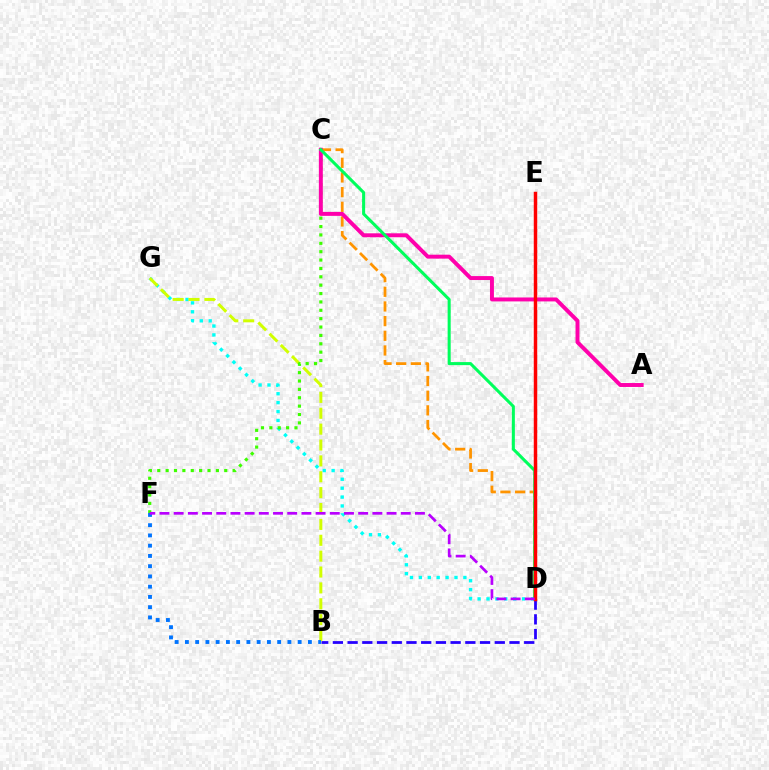{('D', 'G'): [{'color': '#00fff6', 'line_style': 'dotted', 'thickness': 2.42}], ('B', 'D'): [{'color': '#2500ff', 'line_style': 'dashed', 'thickness': 2.0}], ('B', 'G'): [{'color': '#d1ff00', 'line_style': 'dashed', 'thickness': 2.16}], ('C', 'D'): [{'color': '#ff9400', 'line_style': 'dashed', 'thickness': 1.99}, {'color': '#00ff5c', 'line_style': 'solid', 'thickness': 2.2}], ('C', 'F'): [{'color': '#3dff00', 'line_style': 'dotted', 'thickness': 2.27}], ('A', 'C'): [{'color': '#ff00ac', 'line_style': 'solid', 'thickness': 2.84}], ('D', 'E'): [{'color': '#ff0000', 'line_style': 'solid', 'thickness': 2.49}], ('B', 'F'): [{'color': '#0074ff', 'line_style': 'dotted', 'thickness': 2.78}], ('D', 'F'): [{'color': '#b900ff', 'line_style': 'dashed', 'thickness': 1.93}]}